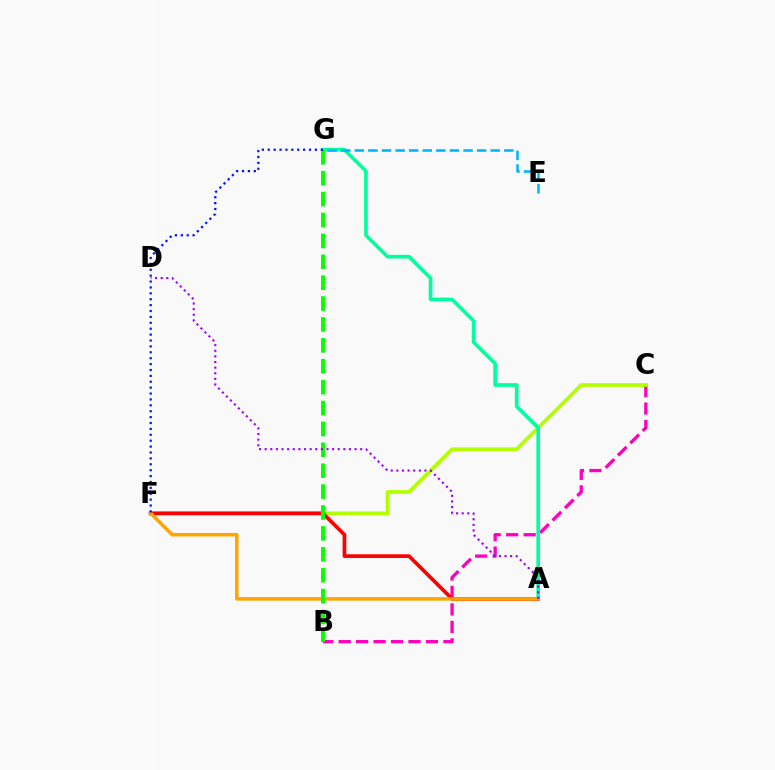{('B', 'C'): [{'color': '#ff00bd', 'line_style': 'dashed', 'thickness': 2.37}], ('C', 'F'): [{'color': '#b3ff00', 'line_style': 'solid', 'thickness': 2.67}], ('A', 'G'): [{'color': '#00ff9d', 'line_style': 'solid', 'thickness': 2.63}], ('A', 'F'): [{'color': '#ff0000', 'line_style': 'solid', 'thickness': 2.66}, {'color': '#ffa500', 'line_style': 'solid', 'thickness': 2.52}], ('E', 'G'): [{'color': '#00b5ff', 'line_style': 'dashed', 'thickness': 1.85}], ('B', 'G'): [{'color': '#08ff00', 'line_style': 'dashed', 'thickness': 2.84}], ('F', 'G'): [{'color': '#0010ff', 'line_style': 'dotted', 'thickness': 1.6}], ('A', 'D'): [{'color': '#9b00ff', 'line_style': 'dotted', 'thickness': 1.53}]}